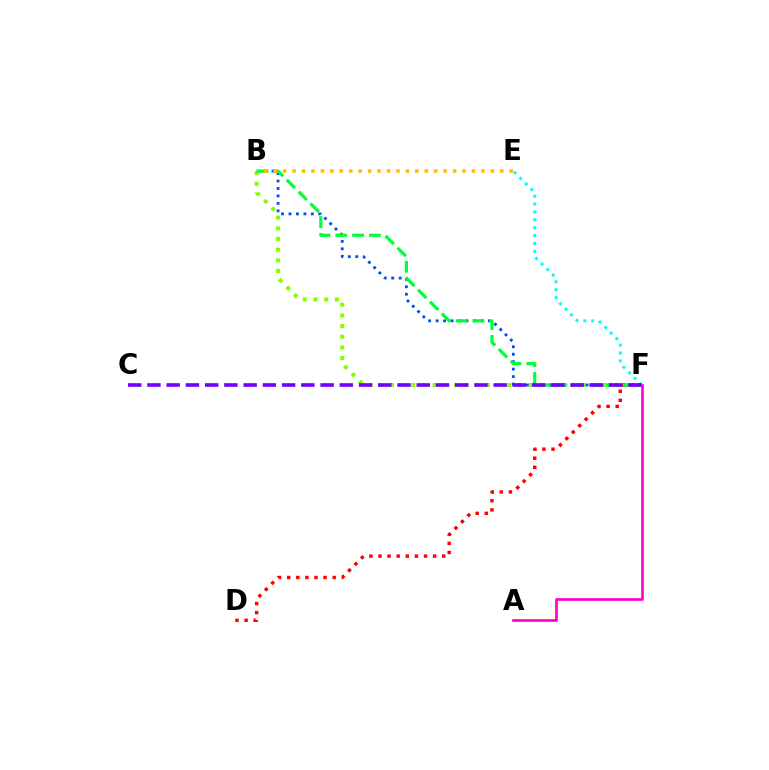{('B', 'F'): [{'color': '#84ff00', 'line_style': 'dotted', 'thickness': 2.9}, {'color': '#004bff', 'line_style': 'dotted', 'thickness': 2.03}, {'color': '#00ff39', 'line_style': 'dashed', 'thickness': 2.29}], ('E', 'F'): [{'color': '#00fff6', 'line_style': 'dotted', 'thickness': 2.14}], ('D', 'F'): [{'color': '#ff0000', 'line_style': 'dotted', 'thickness': 2.47}], ('A', 'F'): [{'color': '#ff00cf', 'line_style': 'solid', 'thickness': 1.93}], ('C', 'F'): [{'color': '#7200ff', 'line_style': 'dashed', 'thickness': 2.61}], ('B', 'E'): [{'color': '#ffbd00', 'line_style': 'dotted', 'thickness': 2.56}]}